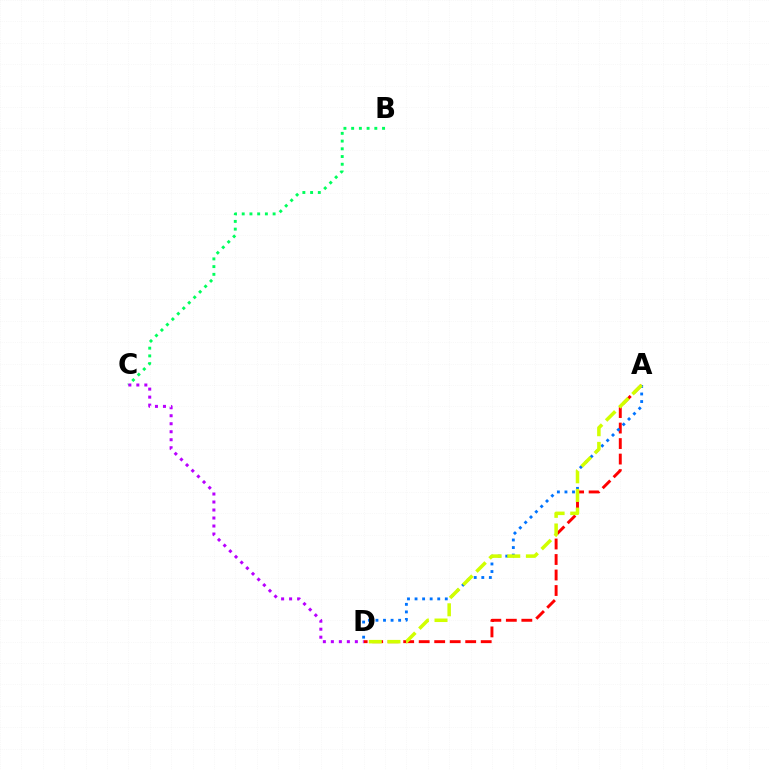{('A', 'D'): [{'color': '#ff0000', 'line_style': 'dashed', 'thickness': 2.11}, {'color': '#0074ff', 'line_style': 'dotted', 'thickness': 2.05}, {'color': '#d1ff00', 'line_style': 'dashed', 'thickness': 2.53}], ('B', 'C'): [{'color': '#00ff5c', 'line_style': 'dotted', 'thickness': 2.1}], ('C', 'D'): [{'color': '#b900ff', 'line_style': 'dotted', 'thickness': 2.17}]}